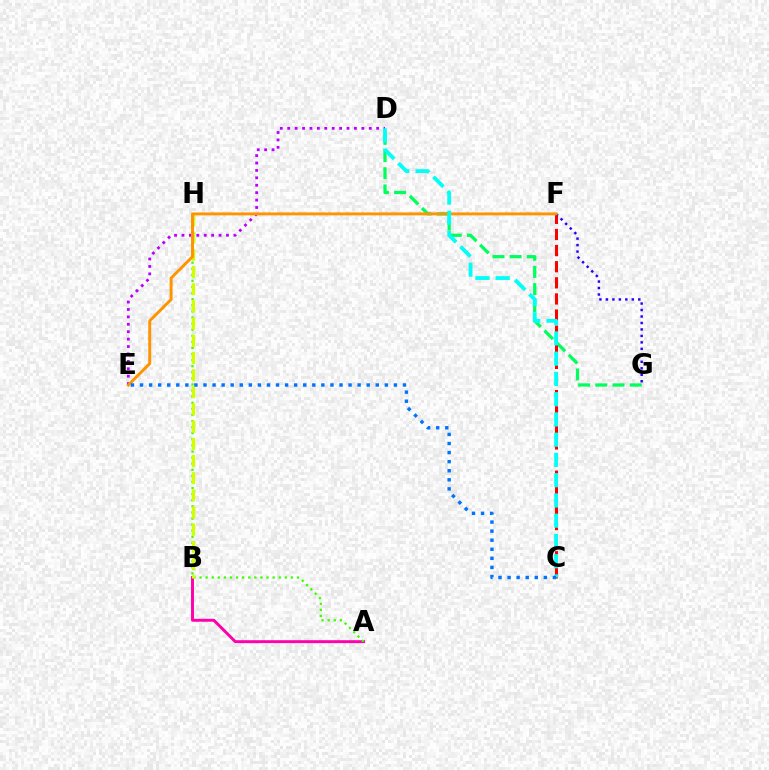{('A', 'B'): [{'color': '#ff00ac', 'line_style': 'solid', 'thickness': 2.11}], ('D', 'G'): [{'color': '#00ff5c', 'line_style': 'dashed', 'thickness': 2.33}], ('A', 'H'): [{'color': '#3dff00', 'line_style': 'dotted', 'thickness': 1.66}], ('B', 'H'): [{'color': '#d1ff00', 'line_style': 'dashed', 'thickness': 2.33}], ('C', 'F'): [{'color': '#ff0000', 'line_style': 'dashed', 'thickness': 2.19}], ('F', 'G'): [{'color': '#2500ff', 'line_style': 'dotted', 'thickness': 1.76}], ('D', 'E'): [{'color': '#b900ff', 'line_style': 'dotted', 'thickness': 2.01}], ('E', 'F'): [{'color': '#ff9400', 'line_style': 'solid', 'thickness': 2.11}], ('C', 'D'): [{'color': '#00fff6', 'line_style': 'dashed', 'thickness': 2.75}], ('C', 'E'): [{'color': '#0074ff', 'line_style': 'dotted', 'thickness': 2.46}]}